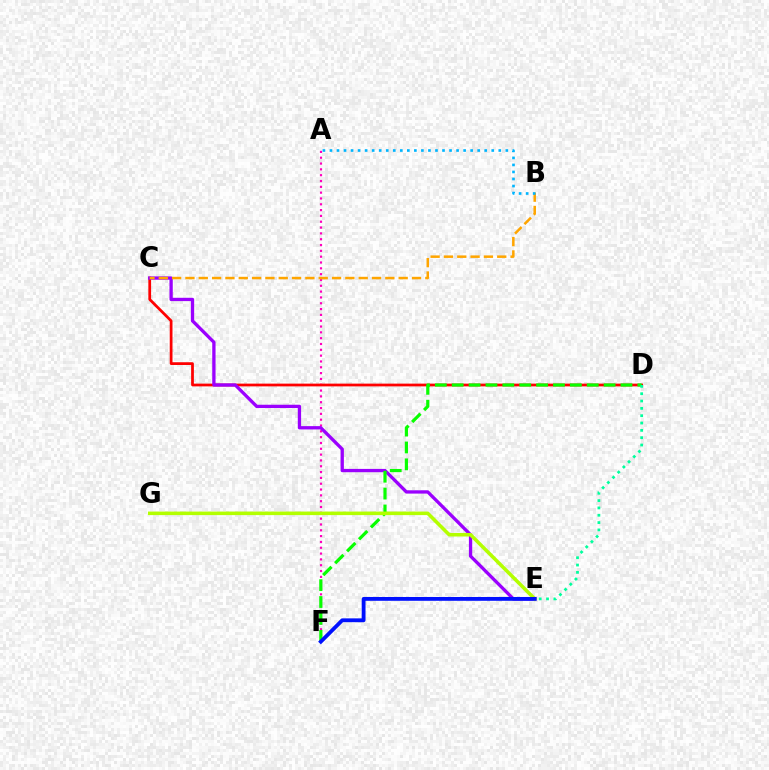{('A', 'F'): [{'color': '#ff00bd', 'line_style': 'dotted', 'thickness': 1.58}], ('C', 'D'): [{'color': '#ff0000', 'line_style': 'solid', 'thickness': 1.98}], ('C', 'E'): [{'color': '#9b00ff', 'line_style': 'solid', 'thickness': 2.38}], ('B', 'C'): [{'color': '#ffa500', 'line_style': 'dashed', 'thickness': 1.81}], ('D', 'F'): [{'color': '#08ff00', 'line_style': 'dashed', 'thickness': 2.29}], ('E', 'G'): [{'color': '#b3ff00', 'line_style': 'solid', 'thickness': 2.56}], ('E', 'F'): [{'color': '#0010ff', 'line_style': 'solid', 'thickness': 2.75}], ('D', 'E'): [{'color': '#00ff9d', 'line_style': 'dotted', 'thickness': 1.99}], ('A', 'B'): [{'color': '#00b5ff', 'line_style': 'dotted', 'thickness': 1.91}]}